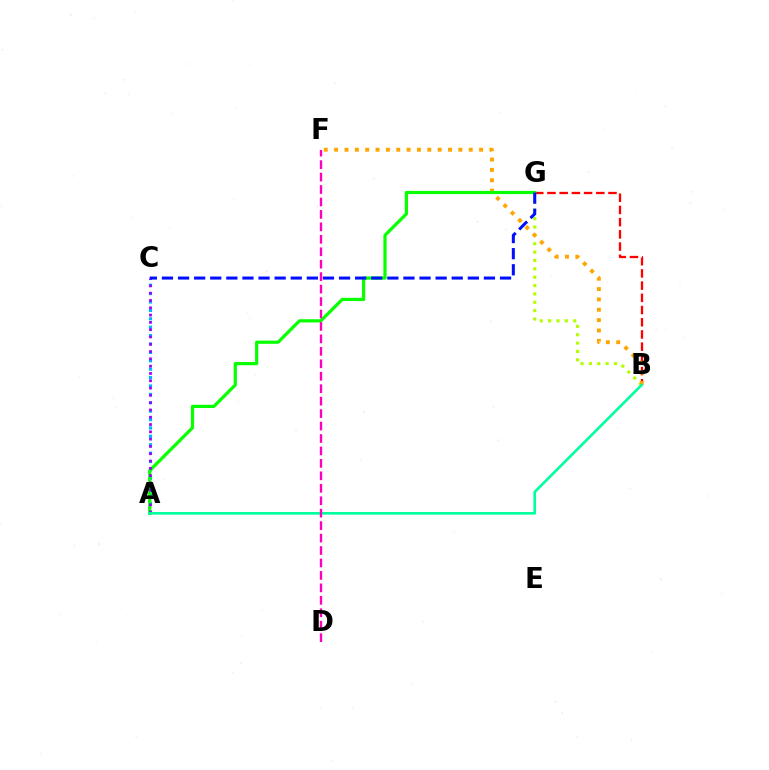{('A', 'C'): [{'color': '#00b5ff', 'line_style': 'dotted', 'thickness': 2.28}, {'color': '#9b00ff', 'line_style': 'dotted', 'thickness': 1.98}], ('B', 'G'): [{'color': '#b3ff00', 'line_style': 'dotted', 'thickness': 2.27}, {'color': '#ff0000', 'line_style': 'dashed', 'thickness': 1.66}], ('B', 'F'): [{'color': '#ffa500', 'line_style': 'dotted', 'thickness': 2.81}], ('A', 'G'): [{'color': '#08ff00', 'line_style': 'solid', 'thickness': 2.31}], ('C', 'G'): [{'color': '#0010ff', 'line_style': 'dashed', 'thickness': 2.19}], ('A', 'B'): [{'color': '#00ff9d', 'line_style': 'solid', 'thickness': 1.89}], ('D', 'F'): [{'color': '#ff00bd', 'line_style': 'dashed', 'thickness': 1.69}]}